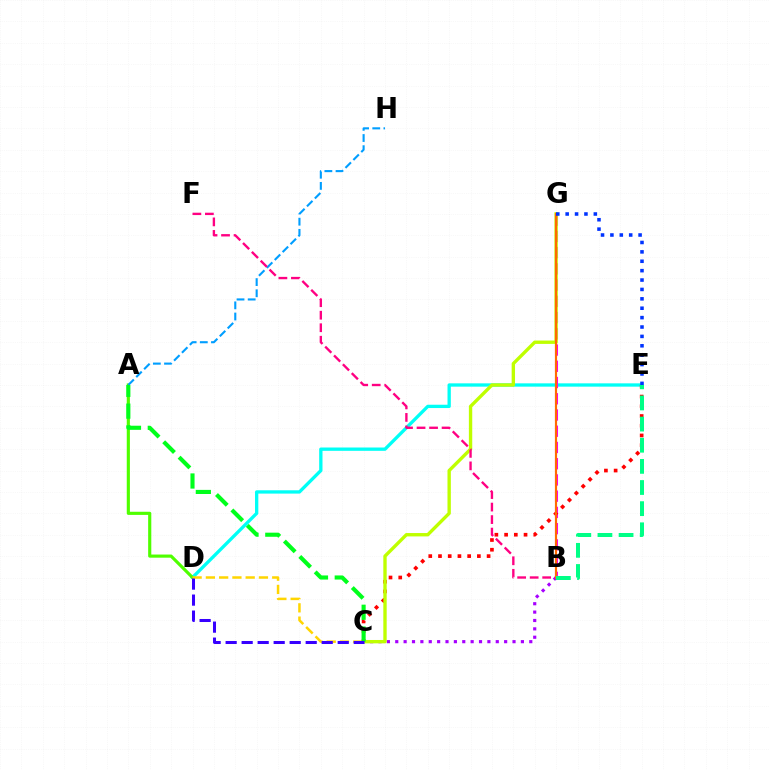{('D', 'E'): [{'color': '#00fff6', 'line_style': 'solid', 'thickness': 2.39}], ('A', 'D'): [{'color': '#4fff00', 'line_style': 'solid', 'thickness': 2.27}], ('B', 'C'): [{'color': '#a700ff', 'line_style': 'dotted', 'thickness': 2.28}], ('B', 'G'): [{'color': '#ff00ed', 'line_style': 'dashed', 'thickness': 2.21}, {'color': '#ff6a00', 'line_style': 'solid', 'thickness': 1.56}], ('C', 'D'): [{'color': '#ffd500', 'line_style': 'dashed', 'thickness': 1.8}, {'color': '#3700ff', 'line_style': 'dashed', 'thickness': 2.18}], ('C', 'E'): [{'color': '#ff0000', 'line_style': 'dotted', 'thickness': 2.64}], ('C', 'G'): [{'color': '#bfff00', 'line_style': 'solid', 'thickness': 2.42}], ('A', 'H'): [{'color': '#009eff', 'line_style': 'dashed', 'thickness': 1.52}], ('A', 'C'): [{'color': '#00ff1b', 'line_style': 'dashed', 'thickness': 2.96}], ('B', 'F'): [{'color': '#ff0082', 'line_style': 'dashed', 'thickness': 1.7}], ('B', 'E'): [{'color': '#00ff86', 'line_style': 'dashed', 'thickness': 2.87}], ('E', 'G'): [{'color': '#0033ff', 'line_style': 'dotted', 'thickness': 2.55}]}